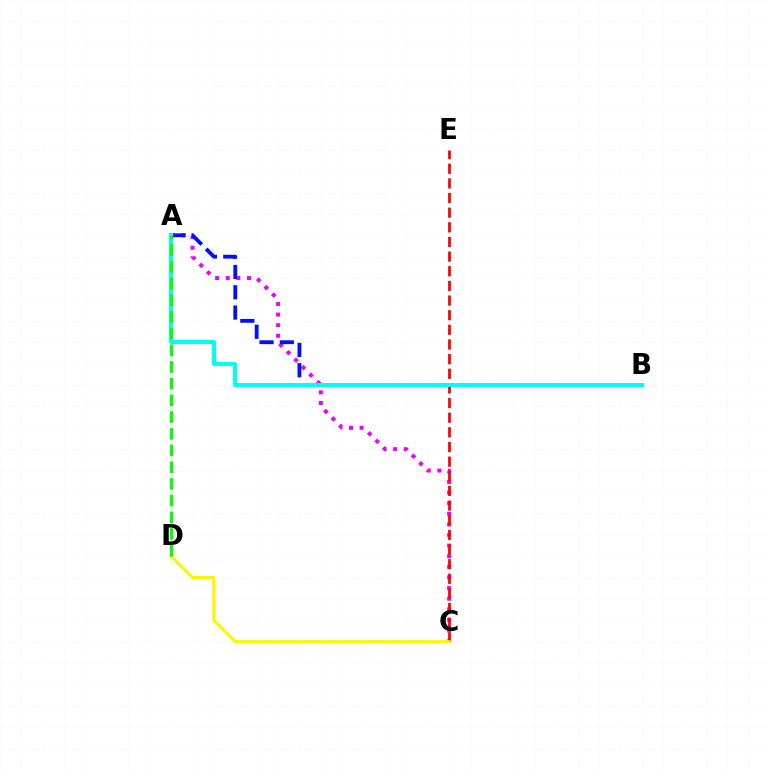{('A', 'C'): [{'color': '#ee00ff', 'line_style': 'dotted', 'thickness': 2.88}], ('C', 'E'): [{'color': '#ff0000', 'line_style': 'dashed', 'thickness': 1.99}], ('A', 'B'): [{'color': '#0010ff', 'line_style': 'dashed', 'thickness': 2.76}, {'color': '#00fff6', 'line_style': 'solid', 'thickness': 2.88}], ('C', 'D'): [{'color': '#fcf500', 'line_style': 'solid', 'thickness': 2.19}], ('A', 'D'): [{'color': '#08ff00', 'line_style': 'dashed', 'thickness': 2.27}]}